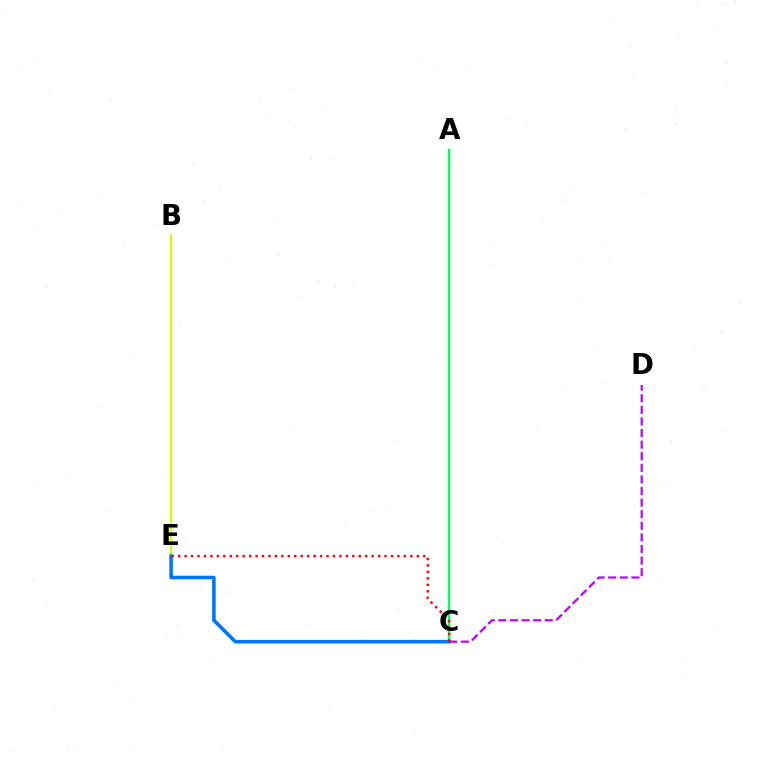{('B', 'E'): [{'color': '#d1ff00', 'line_style': 'solid', 'thickness': 1.57}], ('A', 'C'): [{'color': '#00ff5c', 'line_style': 'solid', 'thickness': 1.78}], ('C', 'E'): [{'color': '#0074ff', 'line_style': 'solid', 'thickness': 2.56}, {'color': '#ff0000', 'line_style': 'dotted', 'thickness': 1.75}], ('C', 'D'): [{'color': '#b900ff', 'line_style': 'dashed', 'thickness': 1.58}]}